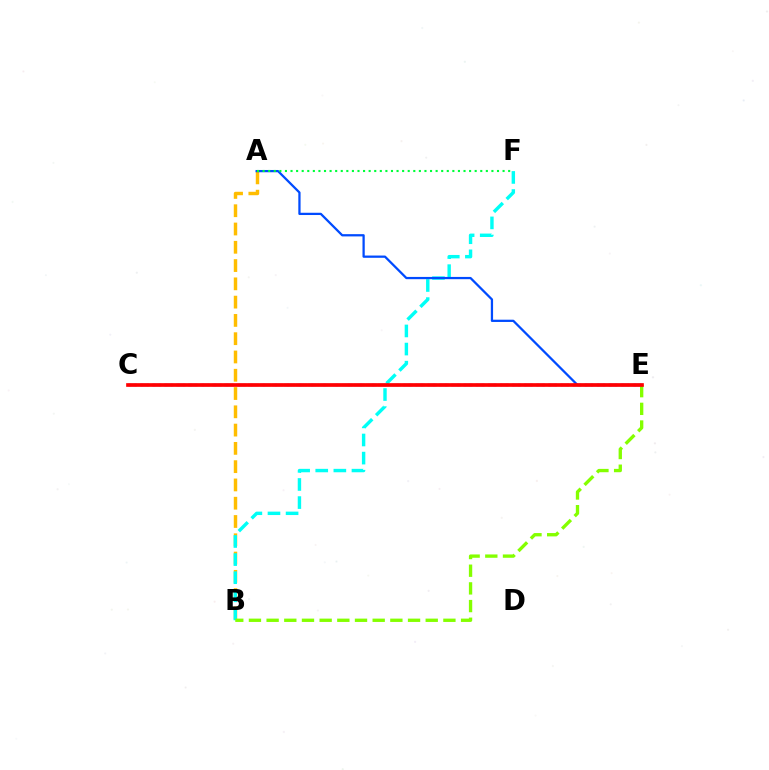{('A', 'B'): [{'color': '#ffbd00', 'line_style': 'dashed', 'thickness': 2.48}], ('B', 'F'): [{'color': '#00fff6', 'line_style': 'dashed', 'thickness': 2.46}], ('C', 'E'): [{'color': '#7200ff', 'line_style': 'dashed', 'thickness': 1.63}, {'color': '#ff00cf', 'line_style': 'dotted', 'thickness': 1.65}, {'color': '#ff0000', 'line_style': 'solid', 'thickness': 2.64}], ('A', 'E'): [{'color': '#004bff', 'line_style': 'solid', 'thickness': 1.63}], ('B', 'E'): [{'color': '#84ff00', 'line_style': 'dashed', 'thickness': 2.4}], ('A', 'F'): [{'color': '#00ff39', 'line_style': 'dotted', 'thickness': 1.52}]}